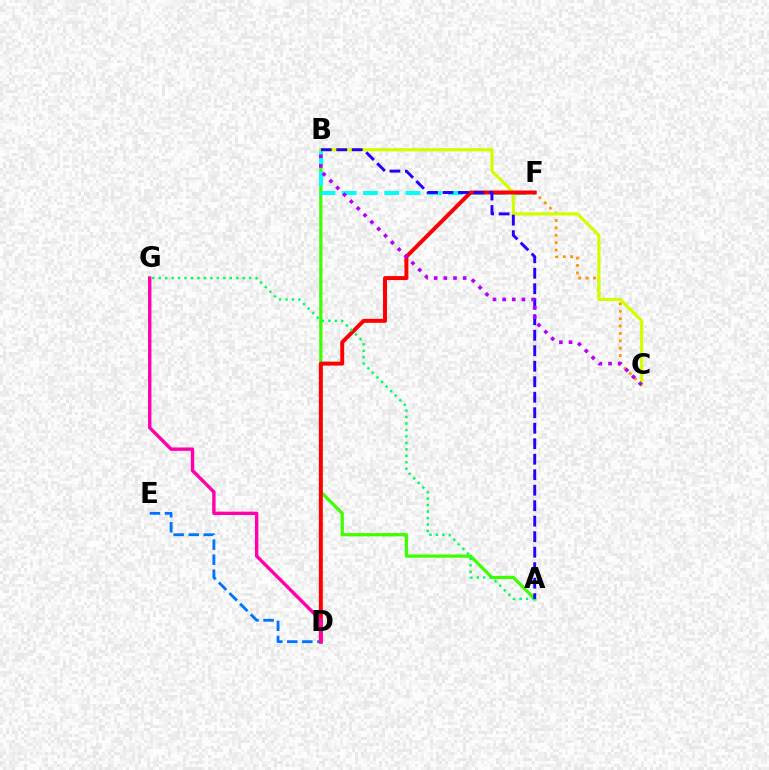{('A', 'B'): [{'color': '#3dff00', 'line_style': 'solid', 'thickness': 2.33}, {'color': '#2500ff', 'line_style': 'dashed', 'thickness': 2.11}], ('C', 'F'): [{'color': '#ff9400', 'line_style': 'dotted', 'thickness': 2.0}], ('B', 'F'): [{'color': '#00fff6', 'line_style': 'dashed', 'thickness': 2.89}], ('B', 'C'): [{'color': '#d1ff00', 'line_style': 'solid', 'thickness': 2.29}, {'color': '#b900ff', 'line_style': 'dotted', 'thickness': 2.63}], ('D', 'F'): [{'color': '#ff0000', 'line_style': 'solid', 'thickness': 2.85}], ('D', 'E'): [{'color': '#0074ff', 'line_style': 'dashed', 'thickness': 2.04}], ('D', 'G'): [{'color': '#ff00ac', 'line_style': 'solid', 'thickness': 2.44}], ('A', 'G'): [{'color': '#00ff5c', 'line_style': 'dotted', 'thickness': 1.76}]}